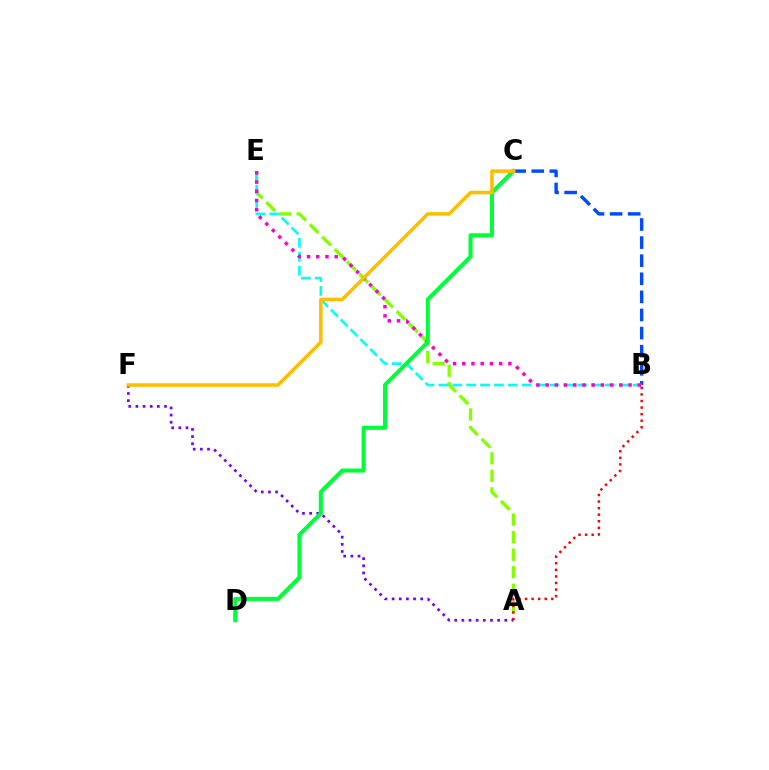{('A', 'E'): [{'color': '#84ff00', 'line_style': 'dashed', 'thickness': 2.38}], ('A', 'B'): [{'color': '#ff0000', 'line_style': 'dotted', 'thickness': 1.78}], ('B', 'C'): [{'color': '#004bff', 'line_style': 'dashed', 'thickness': 2.46}], ('B', 'E'): [{'color': '#00fff6', 'line_style': 'dashed', 'thickness': 1.89}, {'color': '#ff00cf', 'line_style': 'dotted', 'thickness': 2.5}], ('A', 'F'): [{'color': '#7200ff', 'line_style': 'dotted', 'thickness': 1.94}], ('C', 'D'): [{'color': '#00ff39', 'line_style': 'solid', 'thickness': 2.92}], ('C', 'F'): [{'color': '#ffbd00', 'line_style': 'solid', 'thickness': 2.55}]}